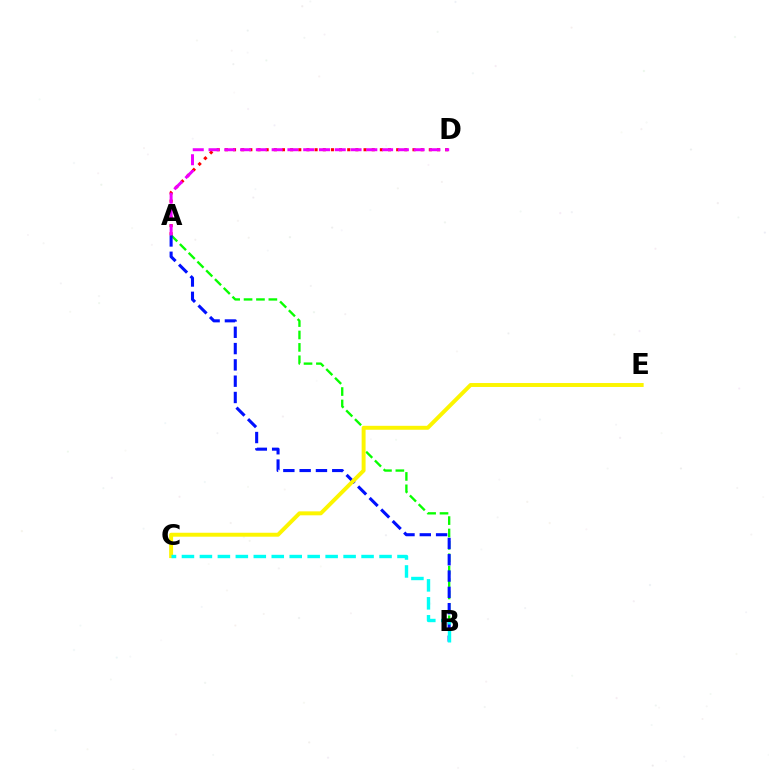{('A', 'B'): [{'color': '#08ff00', 'line_style': 'dashed', 'thickness': 1.68}, {'color': '#0010ff', 'line_style': 'dashed', 'thickness': 2.21}], ('A', 'D'): [{'color': '#ff0000', 'line_style': 'dotted', 'thickness': 2.22}, {'color': '#ee00ff', 'line_style': 'dashed', 'thickness': 2.14}], ('C', 'E'): [{'color': '#fcf500', 'line_style': 'solid', 'thickness': 2.84}], ('B', 'C'): [{'color': '#00fff6', 'line_style': 'dashed', 'thickness': 2.44}]}